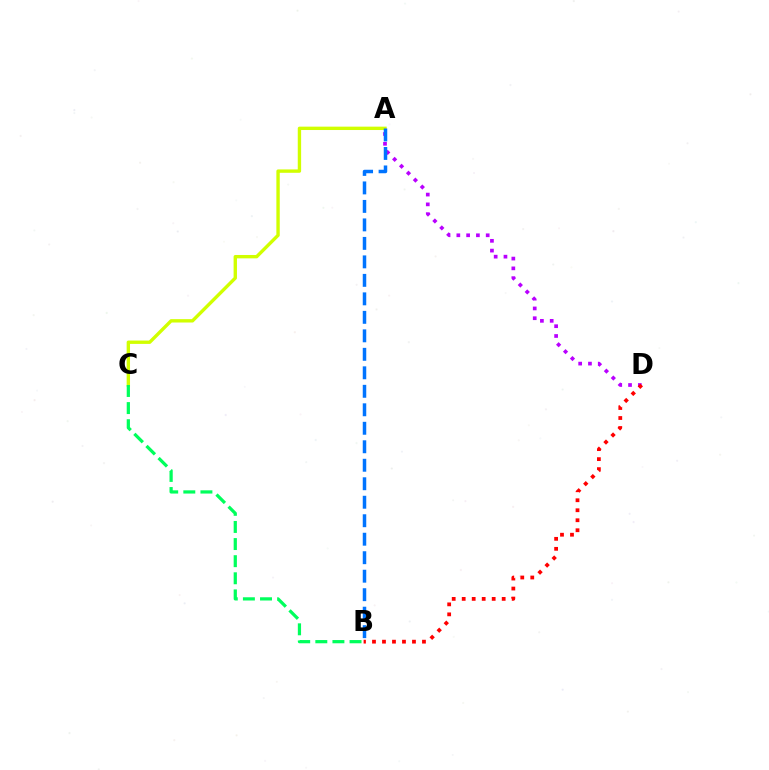{('A', 'D'): [{'color': '#b900ff', 'line_style': 'dotted', 'thickness': 2.66}], ('A', 'C'): [{'color': '#d1ff00', 'line_style': 'solid', 'thickness': 2.43}], ('B', 'D'): [{'color': '#ff0000', 'line_style': 'dotted', 'thickness': 2.72}], ('A', 'B'): [{'color': '#0074ff', 'line_style': 'dashed', 'thickness': 2.51}], ('B', 'C'): [{'color': '#00ff5c', 'line_style': 'dashed', 'thickness': 2.32}]}